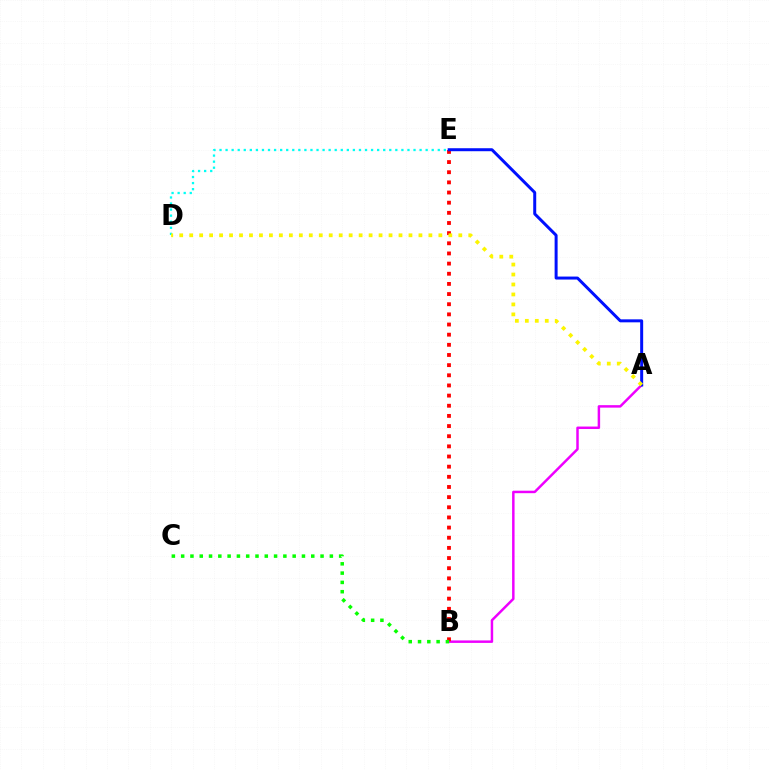{('A', 'B'): [{'color': '#ee00ff', 'line_style': 'solid', 'thickness': 1.78}], ('D', 'E'): [{'color': '#00fff6', 'line_style': 'dotted', 'thickness': 1.65}], ('B', 'E'): [{'color': '#ff0000', 'line_style': 'dotted', 'thickness': 2.76}], ('B', 'C'): [{'color': '#08ff00', 'line_style': 'dotted', 'thickness': 2.52}], ('A', 'E'): [{'color': '#0010ff', 'line_style': 'solid', 'thickness': 2.15}], ('A', 'D'): [{'color': '#fcf500', 'line_style': 'dotted', 'thickness': 2.71}]}